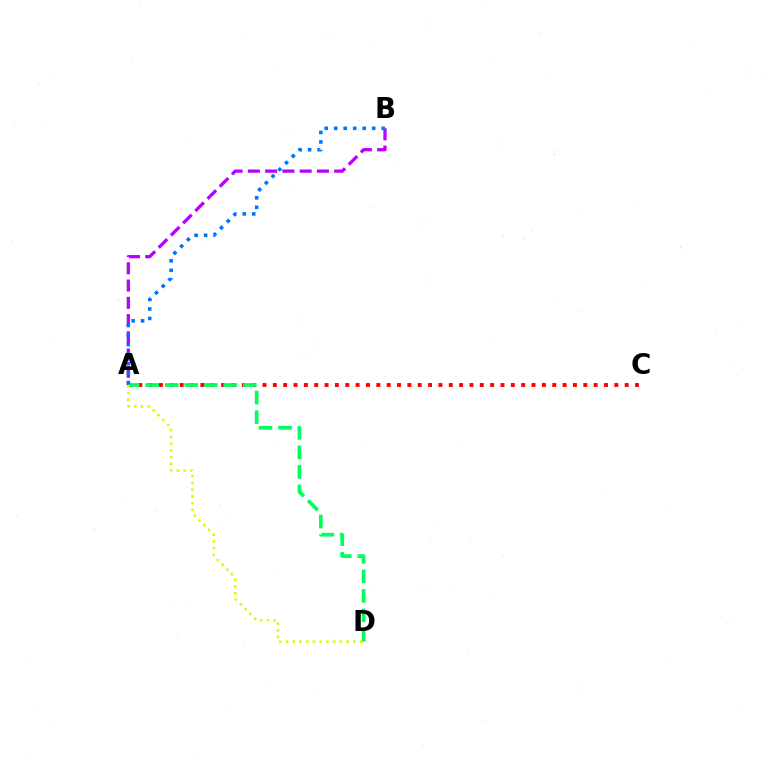{('A', 'C'): [{'color': '#ff0000', 'line_style': 'dotted', 'thickness': 2.81}], ('A', 'B'): [{'color': '#b900ff', 'line_style': 'dashed', 'thickness': 2.34}, {'color': '#0074ff', 'line_style': 'dotted', 'thickness': 2.58}], ('A', 'D'): [{'color': '#00ff5c', 'line_style': 'dashed', 'thickness': 2.65}, {'color': '#d1ff00', 'line_style': 'dotted', 'thickness': 1.83}]}